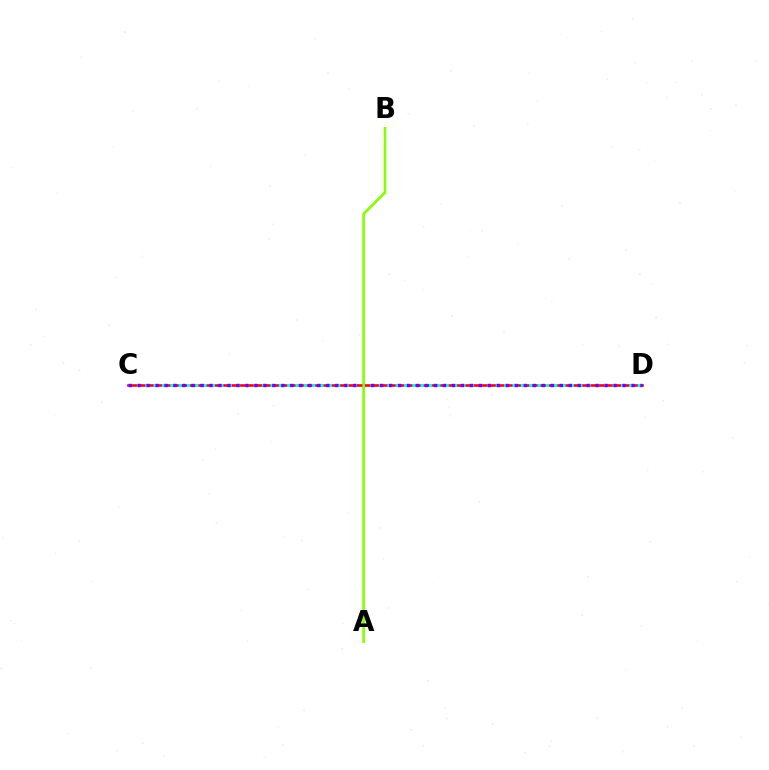{('C', 'D'): [{'color': '#ff0000', 'line_style': 'solid', 'thickness': 1.88}, {'color': '#00fff6', 'line_style': 'dotted', 'thickness': 2.27}, {'color': '#7200ff', 'line_style': 'dotted', 'thickness': 2.44}], ('A', 'B'): [{'color': '#84ff00', 'line_style': 'solid', 'thickness': 1.9}]}